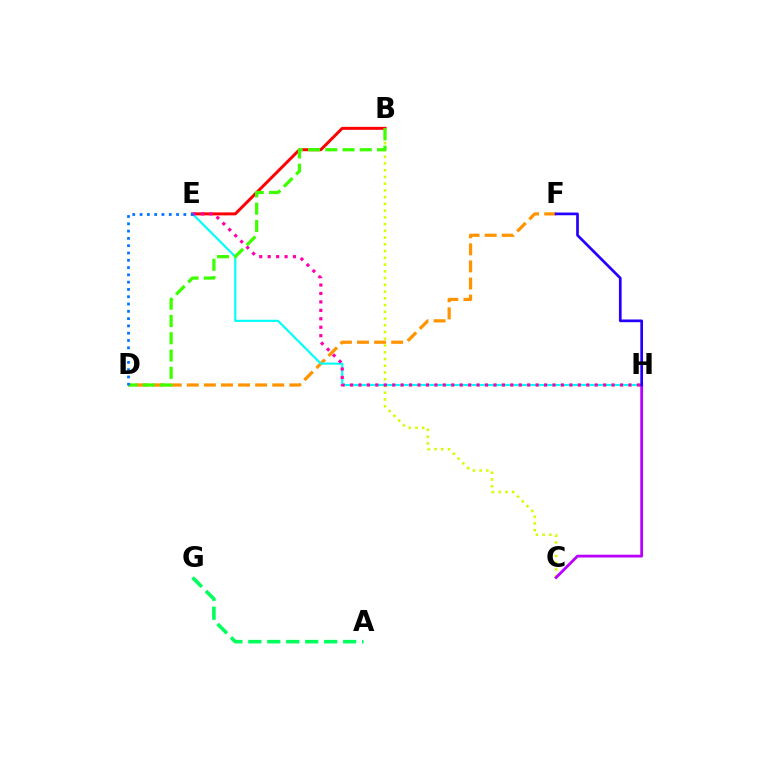{('B', 'E'): [{'color': '#ff0000', 'line_style': 'solid', 'thickness': 2.14}], ('B', 'C'): [{'color': '#d1ff00', 'line_style': 'dotted', 'thickness': 1.83}], ('D', 'F'): [{'color': '#ff9400', 'line_style': 'dashed', 'thickness': 2.32}], ('E', 'H'): [{'color': '#00fff6', 'line_style': 'solid', 'thickness': 1.56}, {'color': '#ff00ac', 'line_style': 'dotted', 'thickness': 2.29}], ('C', 'H'): [{'color': '#b900ff', 'line_style': 'solid', 'thickness': 2.02}], ('A', 'G'): [{'color': '#00ff5c', 'line_style': 'dashed', 'thickness': 2.58}], ('F', 'H'): [{'color': '#2500ff', 'line_style': 'solid', 'thickness': 1.95}], ('B', 'D'): [{'color': '#3dff00', 'line_style': 'dashed', 'thickness': 2.35}], ('D', 'E'): [{'color': '#0074ff', 'line_style': 'dotted', 'thickness': 1.98}]}